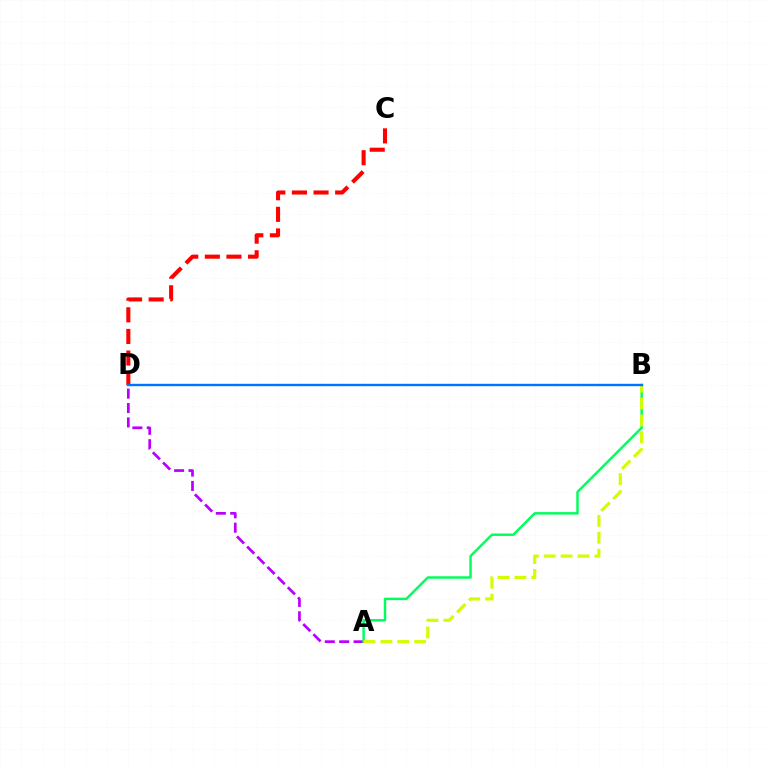{('C', 'D'): [{'color': '#ff0000', 'line_style': 'dashed', 'thickness': 2.94}], ('A', 'D'): [{'color': '#b900ff', 'line_style': 'dashed', 'thickness': 1.96}], ('A', 'B'): [{'color': '#00ff5c', 'line_style': 'solid', 'thickness': 1.77}, {'color': '#d1ff00', 'line_style': 'dashed', 'thickness': 2.29}], ('B', 'D'): [{'color': '#0074ff', 'line_style': 'solid', 'thickness': 1.72}]}